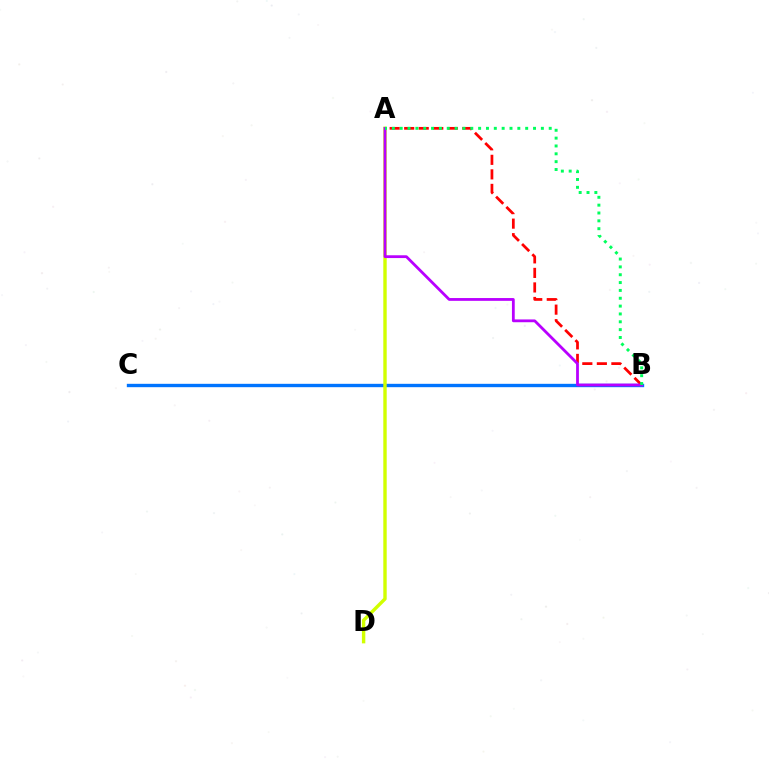{('B', 'C'): [{'color': '#0074ff', 'line_style': 'solid', 'thickness': 2.42}], ('A', 'B'): [{'color': '#ff0000', 'line_style': 'dashed', 'thickness': 1.97}, {'color': '#b900ff', 'line_style': 'solid', 'thickness': 2.01}, {'color': '#00ff5c', 'line_style': 'dotted', 'thickness': 2.13}], ('A', 'D'): [{'color': '#d1ff00', 'line_style': 'solid', 'thickness': 2.45}]}